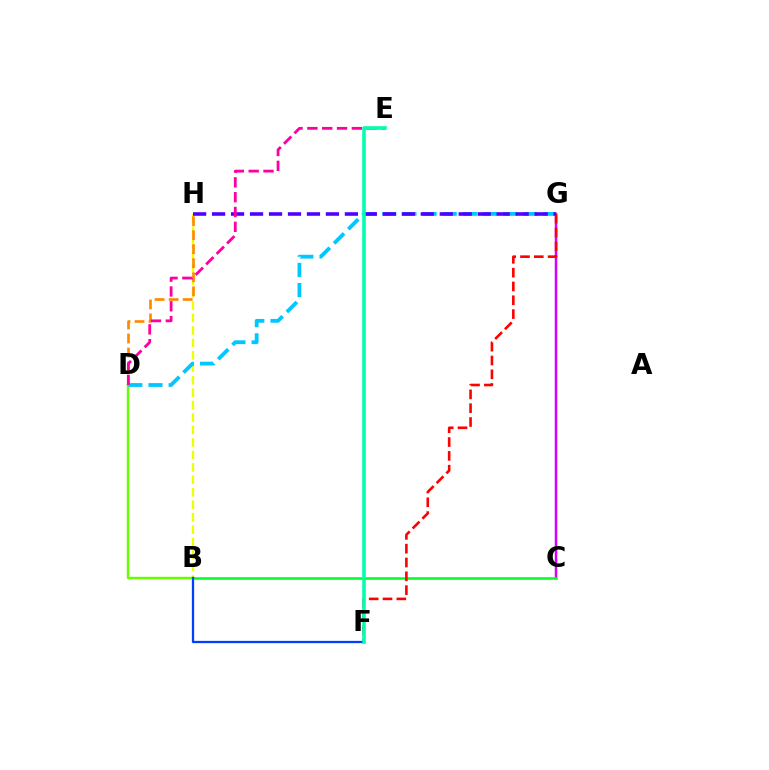{('C', 'G'): [{'color': '#d600ff', 'line_style': 'solid', 'thickness': 1.79}], ('B', 'H'): [{'color': '#eeff00', 'line_style': 'dashed', 'thickness': 1.69}], ('B', 'D'): [{'color': '#66ff00', 'line_style': 'solid', 'thickness': 1.74}], ('B', 'C'): [{'color': '#00ff27', 'line_style': 'solid', 'thickness': 1.82}], ('F', 'G'): [{'color': '#ff0000', 'line_style': 'dashed', 'thickness': 1.88}], ('D', 'G'): [{'color': '#00c7ff', 'line_style': 'dashed', 'thickness': 2.74}], ('G', 'H'): [{'color': '#4f00ff', 'line_style': 'dashed', 'thickness': 2.58}], ('D', 'H'): [{'color': '#ff8800', 'line_style': 'dashed', 'thickness': 1.91}], ('D', 'E'): [{'color': '#ff00a0', 'line_style': 'dashed', 'thickness': 2.01}], ('B', 'F'): [{'color': '#003fff', 'line_style': 'solid', 'thickness': 1.64}], ('E', 'F'): [{'color': '#00ffaf', 'line_style': 'solid', 'thickness': 2.58}]}